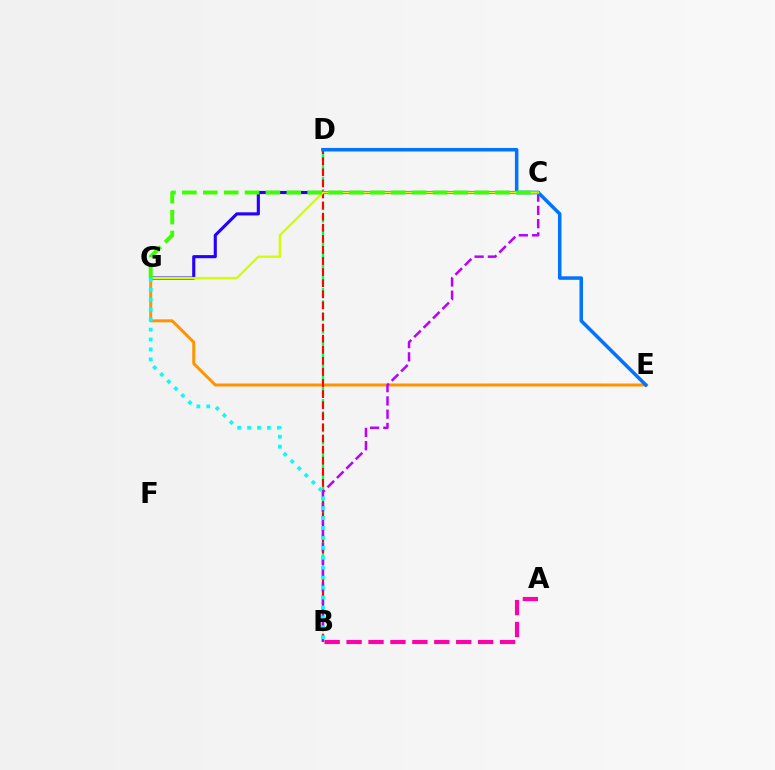{('E', 'G'): [{'color': '#ff9400', 'line_style': 'solid', 'thickness': 2.16}], ('B', 'D'): [{'color': '#00ff5c', 'line_style': 'dashed', 'thickness': 1.68}, {'color': '#ff0000', 'line_style': 'dashed', 'thickness': 1.51}], ('C', 'G'): [{'color': '#2500ff', 'line_style': 'solid', 'thickness': 2.25}, {'color': '#d1ff00', 'line_style': 'solid', 'thickness': 1.64}, {'color': '#3dff00', 'line_style': 'dashed', 'thickness': 2.84}], ('B', 'C'): [{'color': '#b900ff', 'line_style': 'dashed', 'thickness': 1.8}], ('D', 'E'): [{'color': '#0074ff', 'line_style': 'solid', 'thickness': 2.53}], ('A', 'B'): [{'color': '#ff00ac', 'line_style': 'dashed', 'thickness': 2.98}], ('B', 'G'): [{'color': '#00fff6', 'line_style': 'dotted', 'thickness': 2.7}]}